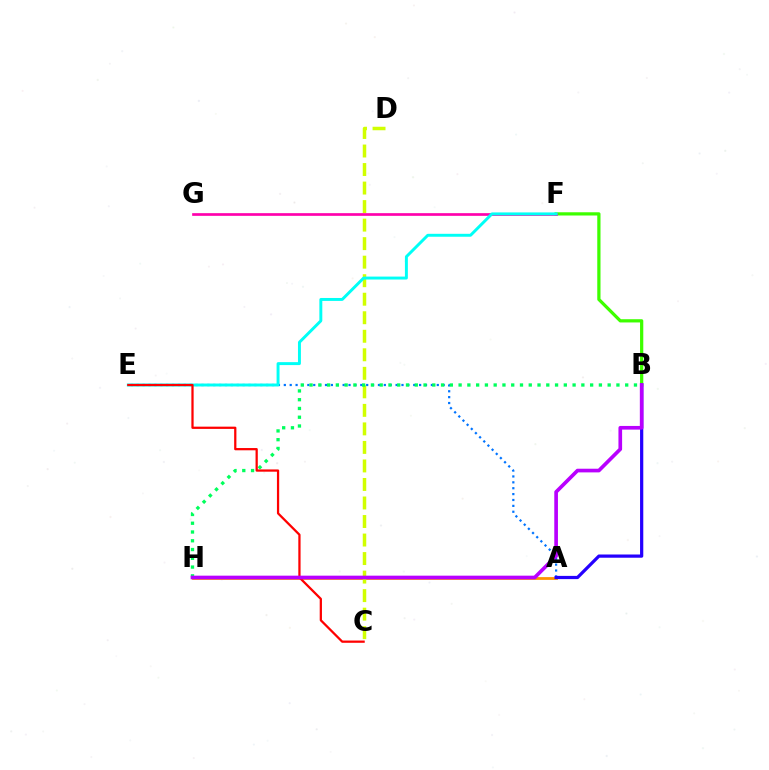{('A', 'H'): [{'color': '#ff9400', 'line_style': 'solid', 'thickness': 2.0}], ('C', 'D'): [{'color': '#d1ff00', 'line_style': 'dashed', 'thickness': 2.52}], ('B', 'F'): [{'color': '#3dff00', 'line_style': 'solid', 'thickness': 2.33}], ('A', 'E'): [{'color': '#0074ff', 'line_style': 'dotted', 'thickness': 1.6}], ('B', 'H'): [{'color': '#00ff5c', 'line_style': 'dotted', 'thickness': 2.38}, {'color': '#b900ff', 'line_style': 'solid', 'thickness': 2.64}], ('F', 'G'): [{'color': '#ff00ac', 'line_style': 'solid', 'thickness': 1.93}], ('E', 'F'): [{'color': '#00fff6', 'line_style': 'solid', 'thickness': 2.12}], ('C', 'E'): [{'color': '#ff0000', 'line_style': 'solid', 'thickness': 1.62}], ('A', 'B'): [{'color': '#2500ff', 'line_style': 'solid', 'thickness': 2.32}]}